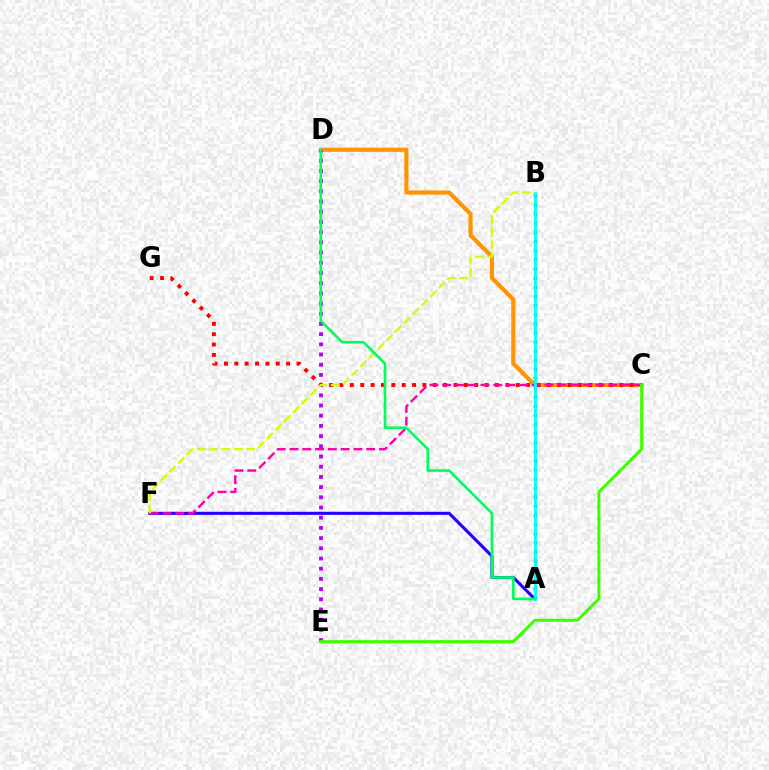{('A', 'F'): [{'color': '#2500ff', 'line_style': 'solid', 'thickness': 2.22}], ('C', 'D'): [{'color': '#ff9400', 'line_style': 'solid', 'thickness': 2.99}], ('C', 'G'): [{'color': '#ff0000', 'line_style': 'dotted', 'thickness': 2.82}], ('C', 'F'): [{'color': '#ff00ac', 'line_style': 'dashed', 'thickness': 1.74}], ('A', 'B'): [{'color': '#0074ff', 'line_style': 'dotted', 'thickness': 2.48}, {'color': '#00fff6', 'line_style': 'solid', 'thickness': 2.02}], ('D', 'E'): [{'color': '#b900ff', 'line_style': 'dotted', 'thickness': 2.77}], ('C', 'E'): [{'color': '#3dff00', 'line_style': 'solid', 'thickness': 2.19}], ('B', 'F'): [{'color': '#d1ff00', 'line_style': 'dashed', 'thickness': 1.68}], ('A', 'D'): [{'color': '#00ff5c', 'line_style': 'solid', 'thickness': 1.91}]}